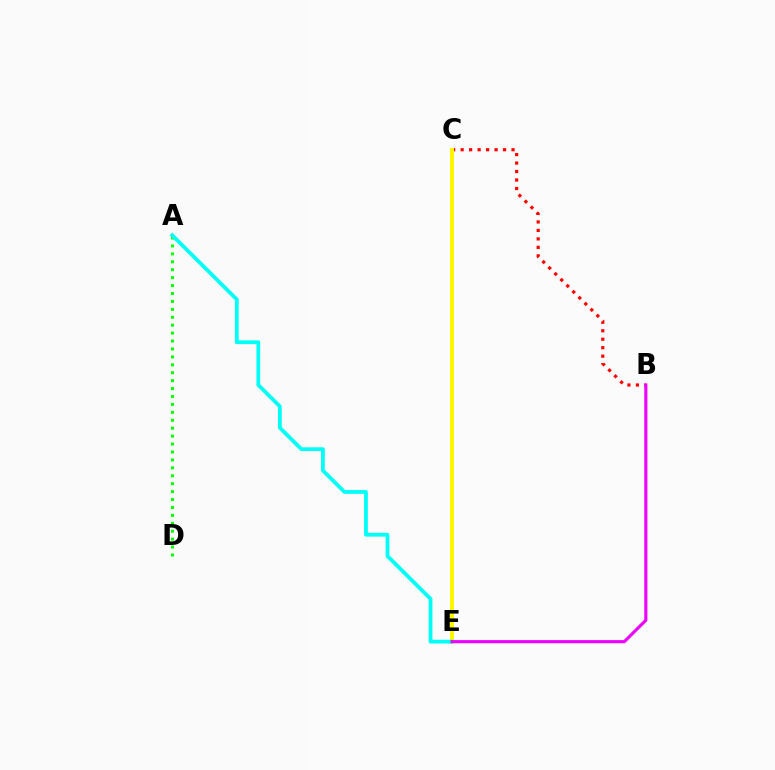{('C', 'E'): [{'color': '#0010ff', 'line_style': 'dotted', 'thickness': 2.59}, {'color': '#fcf500', 'line_style': 'solid', 'thickness': 2.87}], ('A', 'D'): [{'color': '#08ff00', 'line_style': 'dotted', 'thickness': 2.15}], ('B', 'C'): [{'color': '#ff0000', 'line_style': 'dotted', 'thickness': 2.3}], ('A', 'E'): [{'color': '#00fff6', 'line_style': 'solid', 'thickness': 2.72}], ('B', 'E'): [{'color': '#ee00ff', 'line_style': 'solid', 'thickness': 2.25}]}